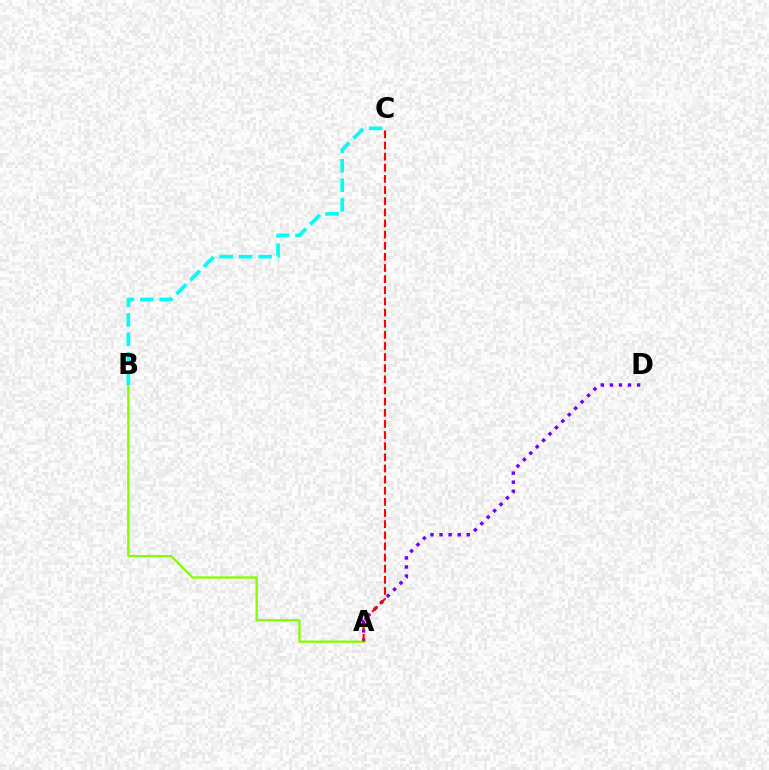{('A', 'D'): [{'color': '#7200ff', 'line_style': 'dotted', 'thickness': 2.46}], ('A', 'B'): [{'color': '#84ff00', 'line_style': 'solid', 'thickness': 1.69}], ('B', 'C'): [{'color': '#00fff6', 'line_style': 'dashed', 'thickness': 2.64}], ('A', 'C'): [{'color': '#ff0000', 'line_style': 'dashed', 'thickness': 1.51}]}